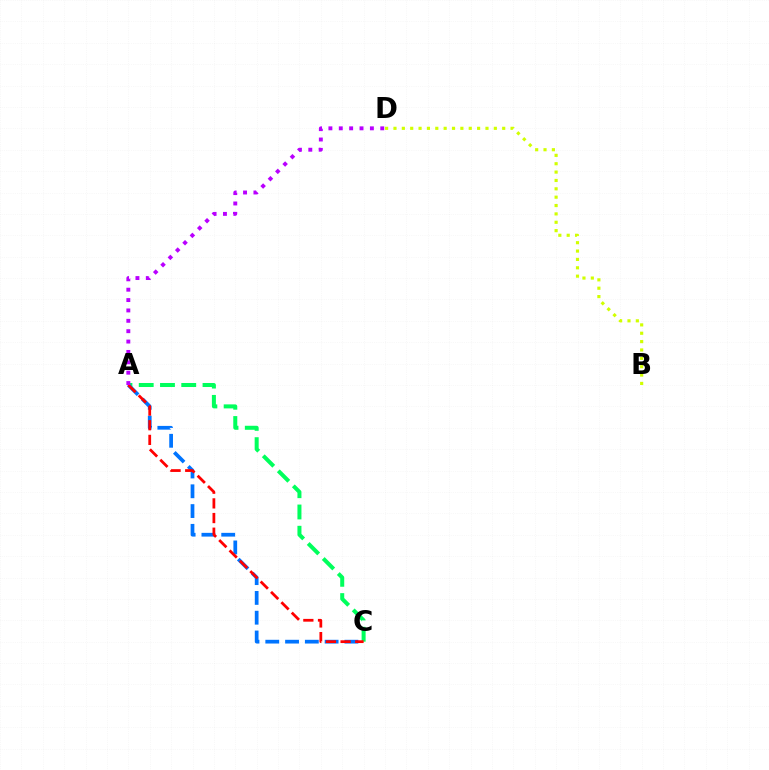{('A', 'C'): [{'color': '#00ff5c', 'line_style': 'dashed', 'thickness': 2.89}, {'color': '#0074ff', 'line_style': 'dashed', 'thickness': 2.69}, {'color': '#ff0000', 'line_style': 'dashed', 'thickness': 1.99}], ('B', 'D'): [{'color': '#d1ff00', 'line_style': 'dotted', 'thickness': 2.27}], ('A', 'D'): [{'color': '#b900ff', 'line_style': 'dotted', 'thickness': 2.82}]}